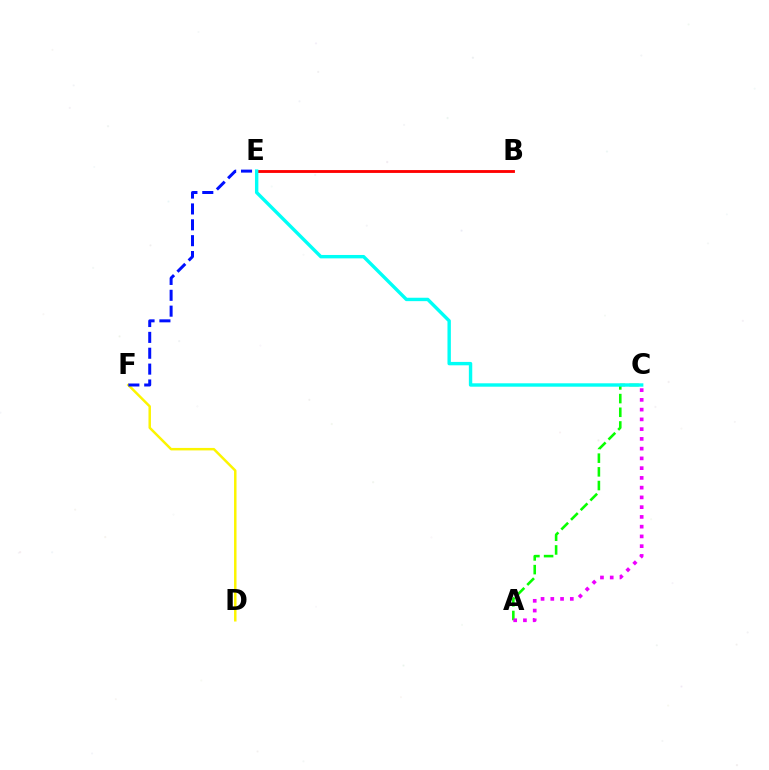{('A', 'C'): [{'color': '#08ff00', 'line_style': 'dashed', 'thickness': 1.86}, {'color': '#ee00ff', 'line_style': 'dotted', 'thickness': 2.65}], ('D', 'F'): [{'color': '#fcf500', 'line_style': 'solid', 'thickness': 1.78}], ('B', 'E'): [{'color': '#ff0000', 'line_style': 'solid', 'thickness': 2.05}], ('C', 'E'): [{'color': '#00fff6', 'line_style': 'solid', 'thickness': 2.45}], ('E', 'F'): [{'color': '#0010ff', 'line_style': 'dashed', 'thickness': 2.16}]}